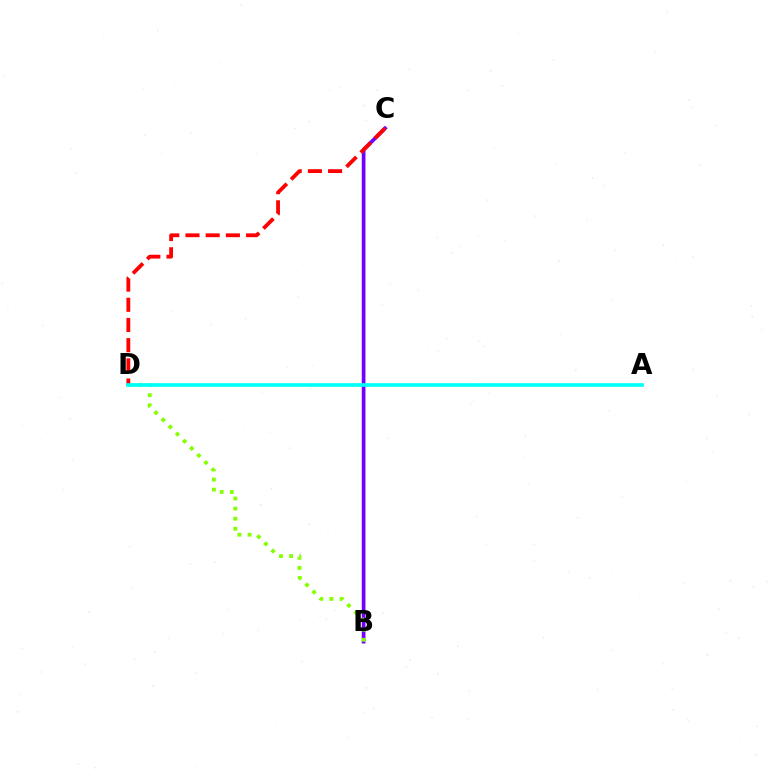{('B', 'C'): [{'color': '#7200ff', 'line_style': 'solid', 'thickness': 2.66}], ('B', 'D'): [{'color': '#84ff00', 'line_style': 'dotted', 'thickness': 2.74}], ('C', 'D'): [{'color': '#ff0000', 'line_style': 'dashed', 'thickness': 2.74}], ('A', 'D'): [{'color': '#00fff6', 'line_style': 'solid', 'thickness': 2.65}]}